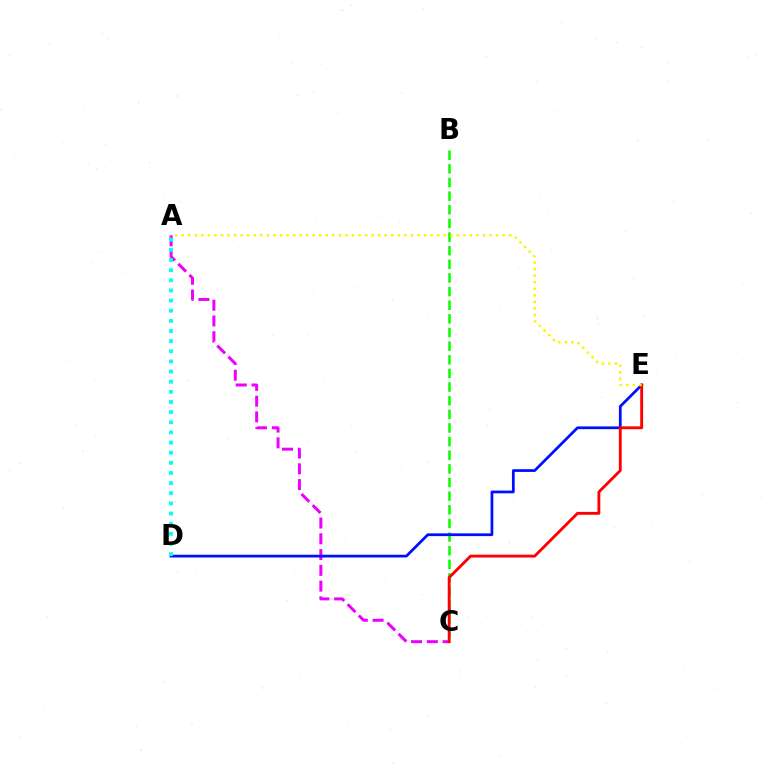{('A', 'C'): [{'color': '#ee00ff', 'line_style': 'dashed', 'thickness': 2.14}], ('B', 'C'): [{'color': '#08ff00', 'line_style': 'dashed', 'thickness': 1.85}], ('D', 'E'): [{'color': '#0010ff', 'line_style': 'solid', 'thickness': 1.98}], ('C', 'E'): [{'color': '#ff0000', 'line_style': 'solid', 'thickness': 2.07}], ('A', 'D'): [{'color': '#00fff6', 'line_style': 'dotted', 'thickness': 2.76}], ('A', 'E'): [{'color': '#fcf500', 'line_style': 'dotted', 'thickness': 1.78}]}